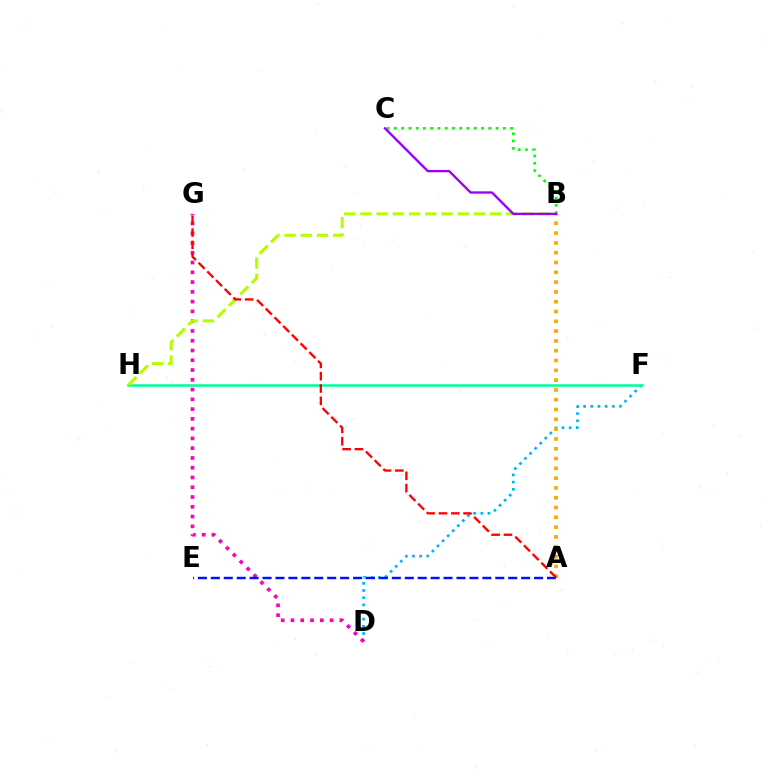{('D', 'F'): [{'color': '#00b5ff', 'line_style': 'dotted', 'thickness': 1.95}], ('A', 'B'): [{'color': '#ffa500', 'line_style': 'dotted', 'thickness': 2.66}], ('D', 'G'): [{'color': '#ff00bd', 'line_style': 'dotted', 'thickness': 2.65}], ('F', 'H'): [{'color': '#00ff9d', 'line_style': 'solid', 'thickness': 1.83}], ('B', 'C'): [{'color': '#08ff00', 'line_style': 'dotted', 'thickness': 1.97}, {'color': '#9b00ff', 'line_style': 'solid', 'thickness': 1.69}], ('A', 'E'): [{'color': '#0010ff', 'line_style': 'dashed', 'thickness': 1.76}], ('B', 'H'): [{'color': '#b3ff00', 'line_style': 'dashed', 'thickness': 2.2}], ('A', 'G'): [{'color': '#ff0000', 'line_style': 'dashed', 'thickness': 1.67}]}